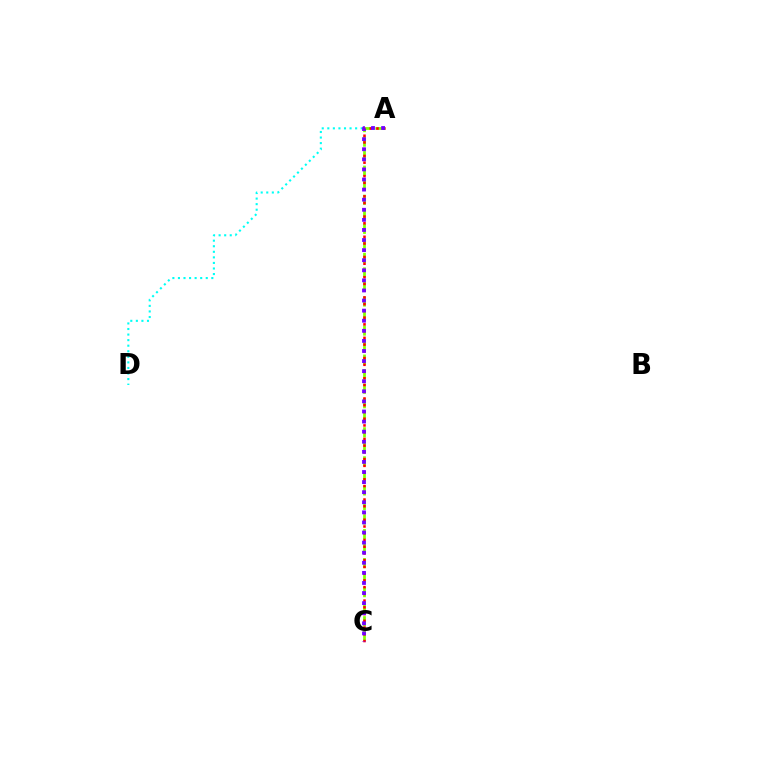{('A', 'D'): [{'color': '#00fff6', 'line_style': 'dotted', 'thickness': 1.51}], ('A', 'C'): [{'color': '#84ff00', 'line_style': 'dashed', 'thickness': 1.97}, {'color': '#ff0000', 'line_style': 'dotted', 'thickness': 1.83}, {'color': '#7200ff', 'line_style': 'dotted', 'thickness': 2.74}]}